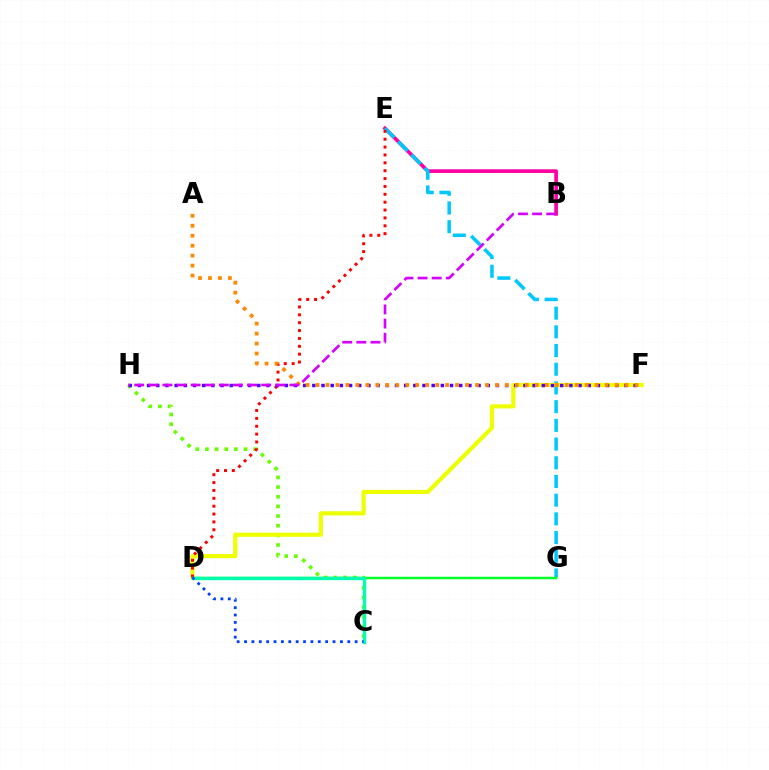{('B', 'E'): [{'color': '#ff00a0', 'line_style': 'solid', 'thickness': 2.64}], ('E', 'G'): [{'color': '#00c7ff', 'line_style': 'dashed', 'thickness': 2.54}], ('C', 'H'): [{'color': '#66ff00', 'line_style': 'dotted', 'thickness': 2.62}], ('D', 'F'): [{'color': '#eeff00', 'line_style': 'solid', 'thickness': 2.99}], ('D', 'G'): [{'color': '#00ff27', 'line_style': 'solid', 'thickness': 1.79}], ('D', 'E'): [{'color': '#ff0000', 'line_style': 'dotted', 'thickness': 2.14}], ('C', 'D'): [{'color': '#00ffaf', 'line_style': 'solid', 'thickness': 2.4}, {'color': '#003fff', 'line_style': 'dotted', 'thickness': 2.0}], ('F', 'H'): [{'color': '#4f00ff', 'line_style': 'dotted', 'thickness': 2.49}], ('A', 'F'): [{'color': '#ff8800', 'line_style': 'dotted', 'thickness': 2.71}], ('B', 'H'): [{'color': '#d600ff', 'line_style': 'dashed', 'thickness': 1.92}]}